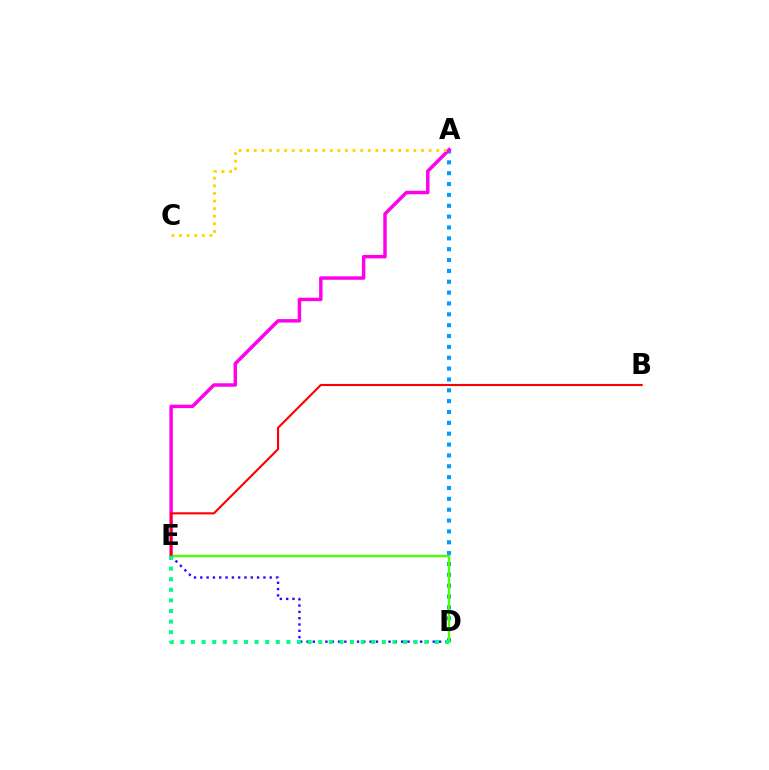{('A', 'D'): [{'color': '#009eff', 'line_style': 'dotted', 'thickness': 2.95}], ('D', 'E'): [{'color': '#3700ff', 'line_style': 'dotted', 'thickness': 1.71}, {'color': '#4fff00', 'line_style': 'solid', 'thickness': 1.69}, {'color': '#00ff86', 'line_style': 'dotted', 'thickness': 2.88}], ('A', 'E'): [{'color': '#ff00ed', 'line_style': 'solid', 'thickness': 2.49}], ('A', 'C'): [{'color': '#ffd500', 'line_style': 'dotted', 'thickness': 2.07}], ('B', 'E'): [{'color': '#ff0000', 'line_style': 'solid', 'thickness': 1.52}]}